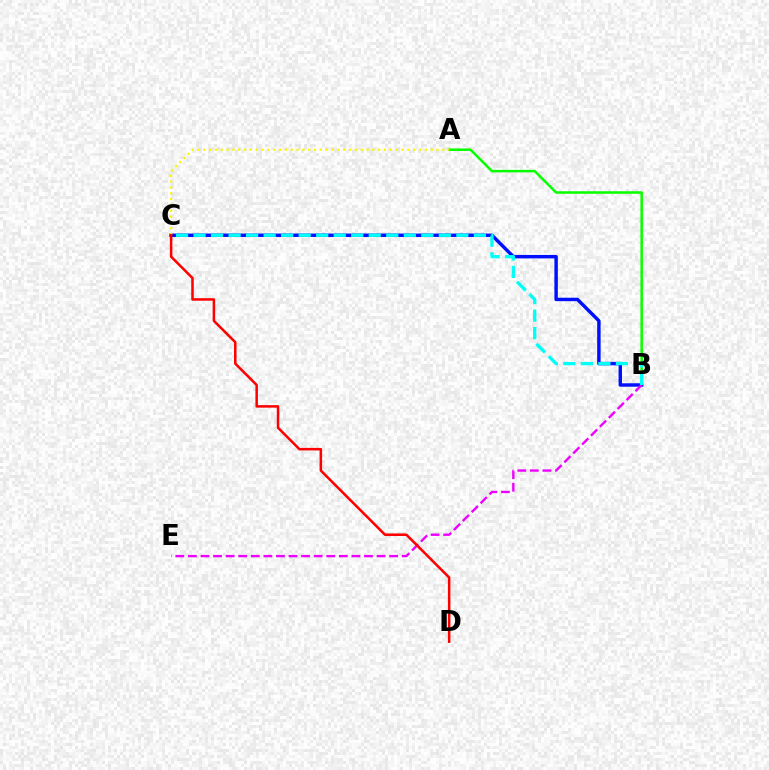{('A', 'B'): [{'color': '#08ff00', 'line_style': 'solid', 'thickness': 1.82}], ('B', 'C'): [{'color': '#0010ff', 'line_style': 'solid', 'thickness': 2.48}, {'color': '#00fff6', 'line_style': 'dashed', 'thickness': 2.38}], ('B', 'E'): [{'color': '#ee00ff', 'line_style': 'dashed', 'thickness': 1.71}], ('A', 'C'): [{'color': '#fcf500', 'line_style': 'dotted', 'thickness': 1.58}], ('C', 'D'): [{'color': '#ff0000', 'line_style': 'solid', 'thickness': 1.82}]}